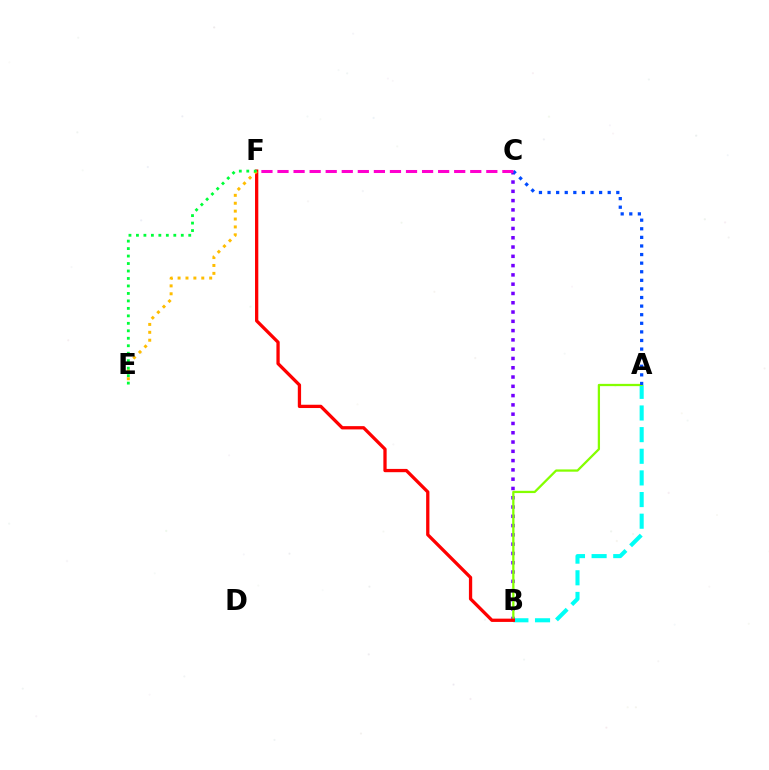{('A', 'B'): [{'color': '#00fff6', 'line_style': 'dashed', 'thickness': 2.94}, {'color': '#84ff00', 'line_style': 'solid', 'thickness': 1.63}], ('B', 'C'): [{'color': '#7200ff', 'line_style': 'dotted', 'thickness': 2.52}], ('B', 'F'): [{'color': '#ff0000', 'line_style': 'solid', 'thickness': 2.36}], ('A', 'C'): [{'color': '#004bff', 'line_style': 'dotted', 'thickness': 2.33}], ('C', 'F'): [{'color': '#ff00cf', 'line_style': 'dashed', 'thickness': 2.18}], ('E', 'F'): [{'color': '#ffbd00', 'line_style': 'dotted', 'thickness': 2.15}, {'color': '#00ff39', 'line_style': 'dotted', 'thickness': 2.03}]}